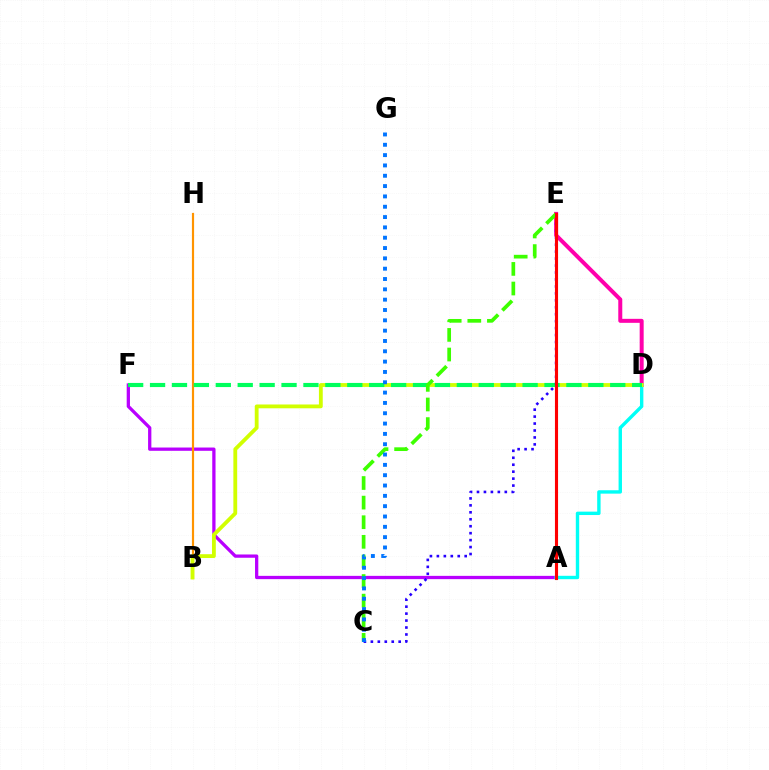{('A', 'F'): [{'color': '#b900ff', 'line_style': 'solid', 'thickness': 2.36}], ('B', 'H'): [{'color': '#ff9400', 'line_style': 'solid', 'thickness': 1.57}], ('D', 'E'): [{'color': '#ff00ac', 'line_style': 'solid', 'thickness': 2.87}], ('A', 'D'): [{'color': '#00fff6', 'line_style': 'solid', 'thickness': 2.44}], ('B', 'D'): [{'color': '#d1ff00', 'line_style': 'solid', 'thickness': 2.75}], ('D', 'F'): [{'color': '#00ff5c', 'line_style': 'dashed', 'thickness': 2.98}], ('C', 'E'): [{'color': '#2500ff', 'line_style': 'dotted', 'thickness': 1.89}, {'color': '#3dff00', 'line_style': 'dashed', 'thickness': 2.66}], ('A', 'E'): [{'color': '#ff0000', 'line_style': 'solid', 'thickness': 2.24}], ('C', 'G'): [{'color': '#0074ff', 'line_style': 'dotted', 'thickness': 2.81}]}